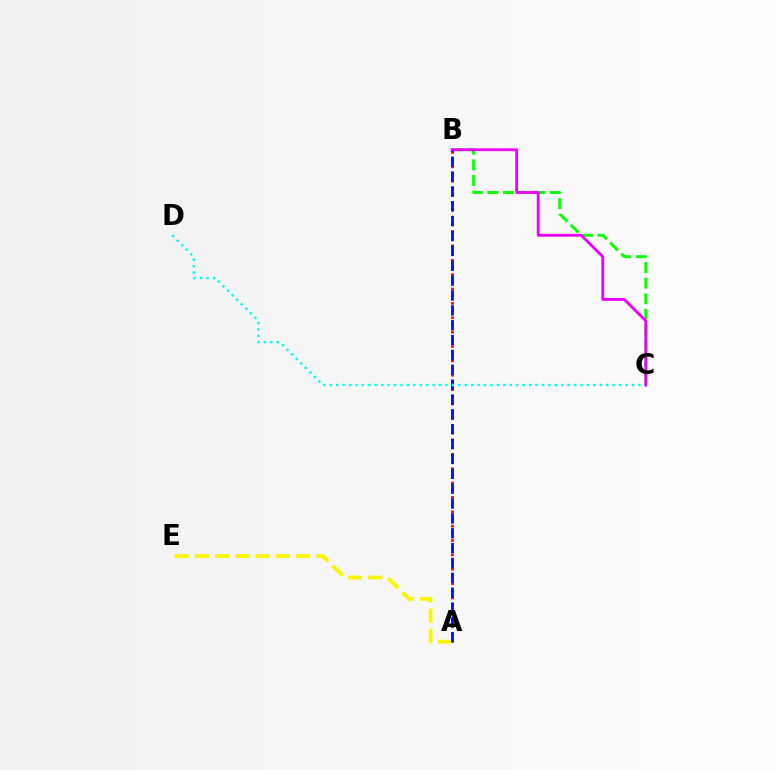{('A', 'B'): [{'color': '#ff0000', 'line_style': 'dotted', 'thickness': 1.95}, {'color': '#0010ff', 'line_style': 'dashed', 'thickness': 2.02}], ('A', 'E'): [{'color': '#fcf500', 'line_style': 'dashed', 'thickness': 2.75}], ('B', 'C'): [{'color': '#08ff00', 'line_style': 'dashed', 'thickness': 2.12}, {'color': '#ee00ff', 'line_style': 'solid', 'thickness': 2.05}], ('C', 'D'): [{'color': '#00fff6', 'line_style': 'dotted', 'thickness': 1.75}]}